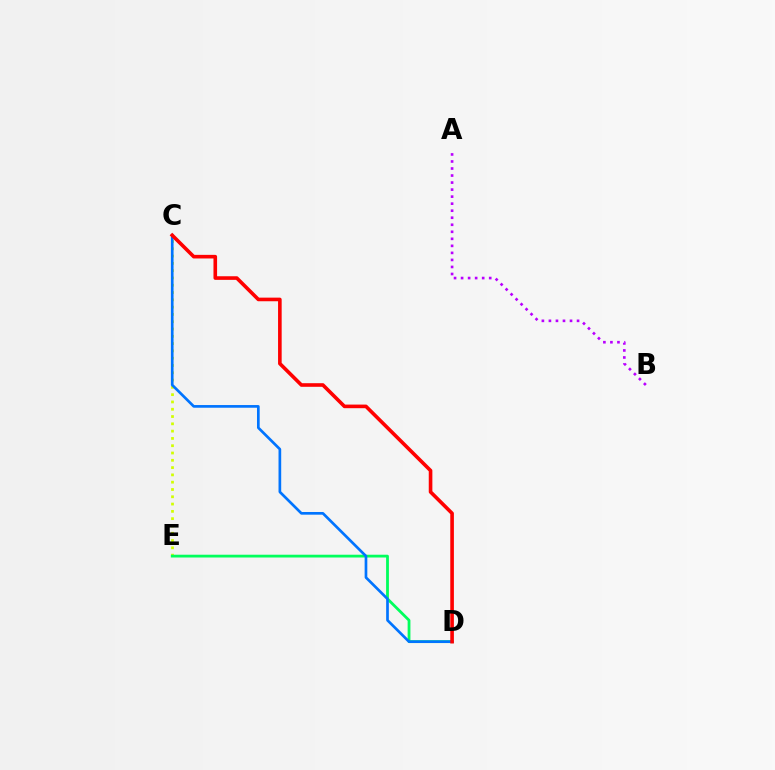{('C', 'E'): [{'color': '#d1ff00', 'line_style': 'dotted', 'thickness': 1.98}], ('D', 'E'): [{'color': '#00ff5c', 'line_style': 'solid', 'thickness': 2.01}], ('A', 'B'): [{'color': '#b900ff', 'line_style': 'dotted', 'thickness': 1.91}], ('C', 'D'): [{'color': '#0074ff', 'line_style': 'solid', 'thickness': 1.93}, {'color': '#ff0000', 'line_style': 'solid', 'thickness': 2.6}]}